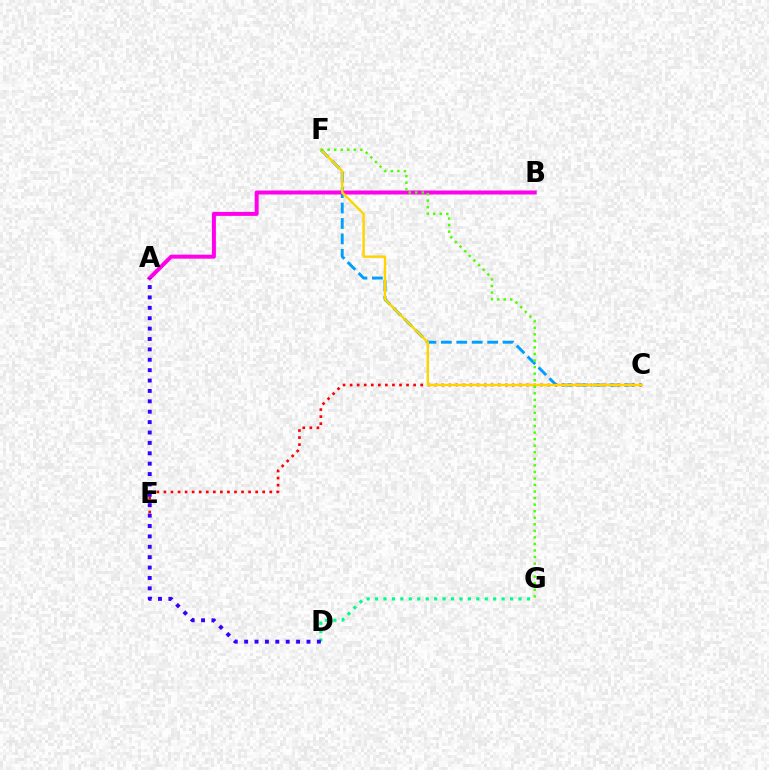{('C', 'F'): [{'color': '#009eff', 'line_style': 'dashed', 'thickness': 2.1}, {'color': '#ffd500', 'line_style': 'solid', 'thickness': 1.73}], ('D', 'G'): [{'color': '#00ff86', 'line_style': 'dotted', 'thickness': 2.29}], ('A', 'B'): [{'color': '#ff00ed', 'line_style': 'solid', 'thickness': 2.87}], ('C', 'E'): [{'color': '#ff0000', 'line_style': 'dotted', 'thickness': 1.92}], ('A', 'D'): [{'color': '#3700ff', 'line_style': 'dotted', 'thickness': 2.82}], ('F', 'G'): [{'color': '#4fff00', 'line_style': 'dotted', 'thickness': 1.78}]}